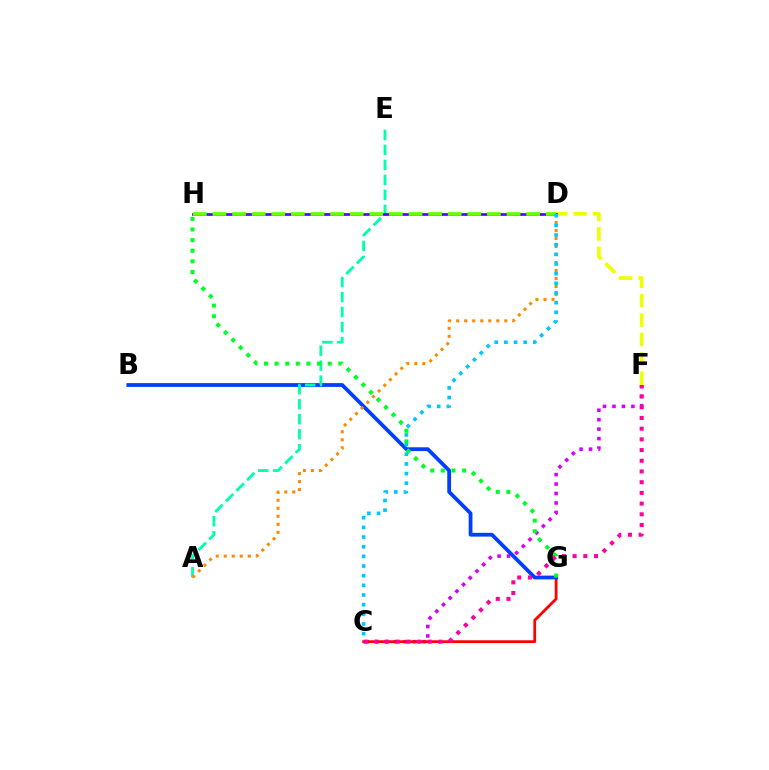{('C', 'F'): [{'color': '#d600ff', 'line_style': 'dotted', 'thickness': 2.57}, {'color': '#ff00a0', 'line_style': 'dotted', 'thickness': 2.91}], ('C', 'G'): [{'color': '#ff0000', 'line_style': 'solid', 'thickness': 2.0}], ('B', 'G'): [{'color': '#003fff', 'line_style': 'solid', 'thickness': 2.72}], ('D', 'F'): [{'color': '#eeff00', 'line_style': 'dashed', 'thickness': 2.63}], ('A', 'E'): [{'color': '#00ffaf', 'line_style': 'dashed', 'thickness': 2.04}], ('G', 'H'): [{'color': '#00ff27', 'line_style': 'dotted', 'thickness': 2.89}], ('D', 'H'): [{'color': '#4f00ff', 'line_style': 'solid', 'thickness': 1.93}, {'color': '#66ff00', 'line_style': 'dashed', 'thickness': 2.66}], ('A', 'D'): [{'color': '#ff8800', 'line_style': 'dotted', 'thickness': 2.18}], ('C', 'D'): [{'color': '#00c7ff', 'line_style': 'dotted', 'thickness': 2.62}]}